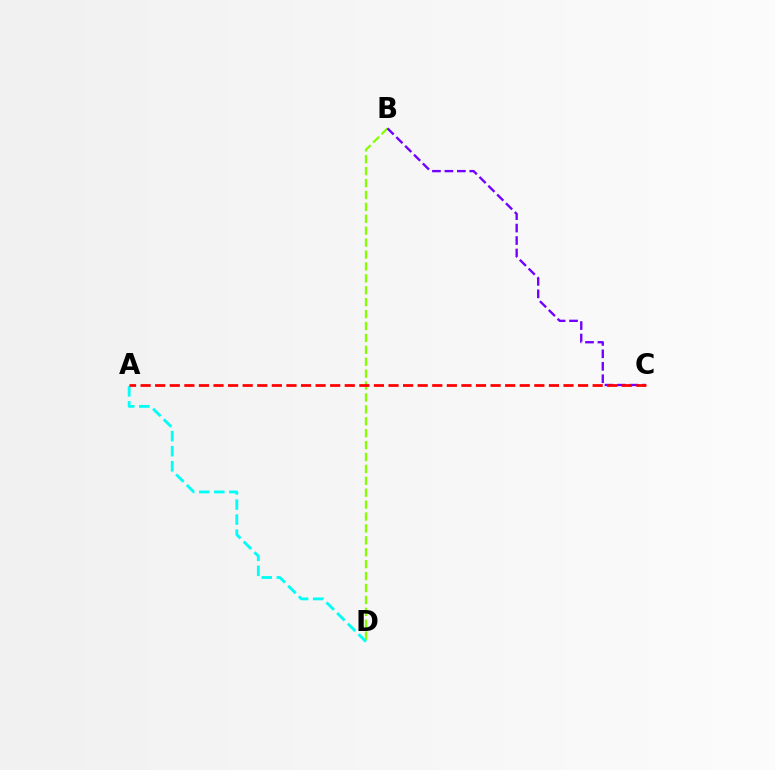{('B', 'D'): [{'color': '#84ff00', 'line_style': 'dashed', 'thickness': 1.62}], ('B', 'C'): [{'color': '#7200ff', 'line_style': 'dashed', 'thickness': 1.69}], ('A', 'D'): [{'color': '#00fff6', 'line_style': 'dashed', 'thickness': 2.05}], ('A', 'C'): [{'color': '#ff0000', 'line_style': 'dashed', 'thickness': 1.98}]}